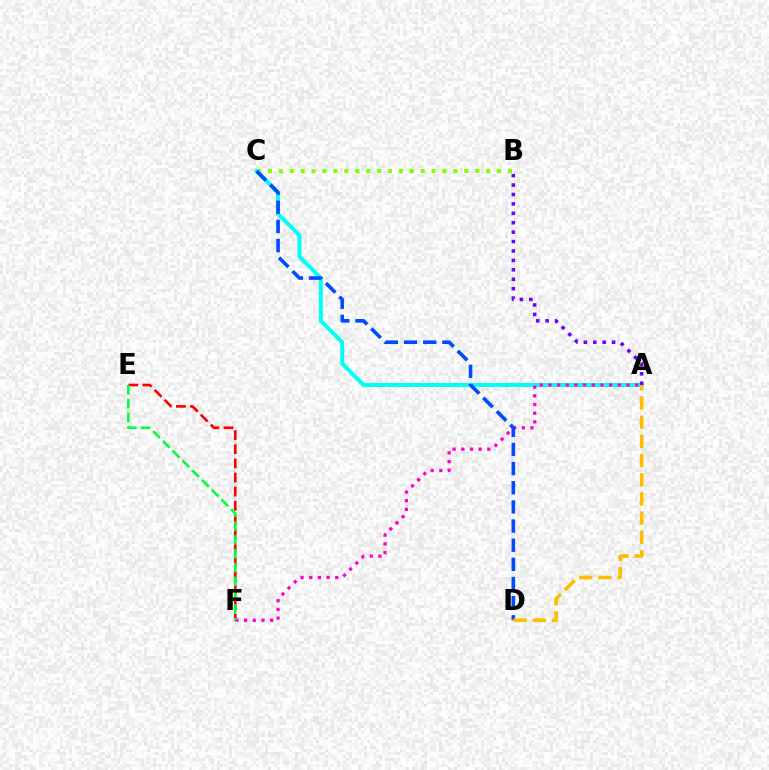{('B', 'C'): [{'color': '#84ff00', 'line_style': 'dotted', 'thickness': 2.96}], ('A', 'C'): [{'color': '#00fff6', 'line_style': 'solid', 'thickness': 2.86}], ('E', 'F'): [{'color': '#ff0000', 'line_style': 'dashed', 'thickness': 1.92}, {'color': '#00ff39', 'line_style': 'dashed', 'thickness': 1.87}], ('A', 'F'): [{'color': '#ff00cf', 'line_style': 'dotted', 'thickness': 2.36}], ('A', 'B'): [{'color': '#7200ff', 'line_style': 'dotted', 'thickness': 2.56}], ('C', 'D'): [{'color': '#004bff', 'line_style': 'dashed', 'thickness': 2.6}], ('A', 'D'): [{'color': '#ffbd00', 'line_style': 'dashed', 'thickness': 2.61}]}